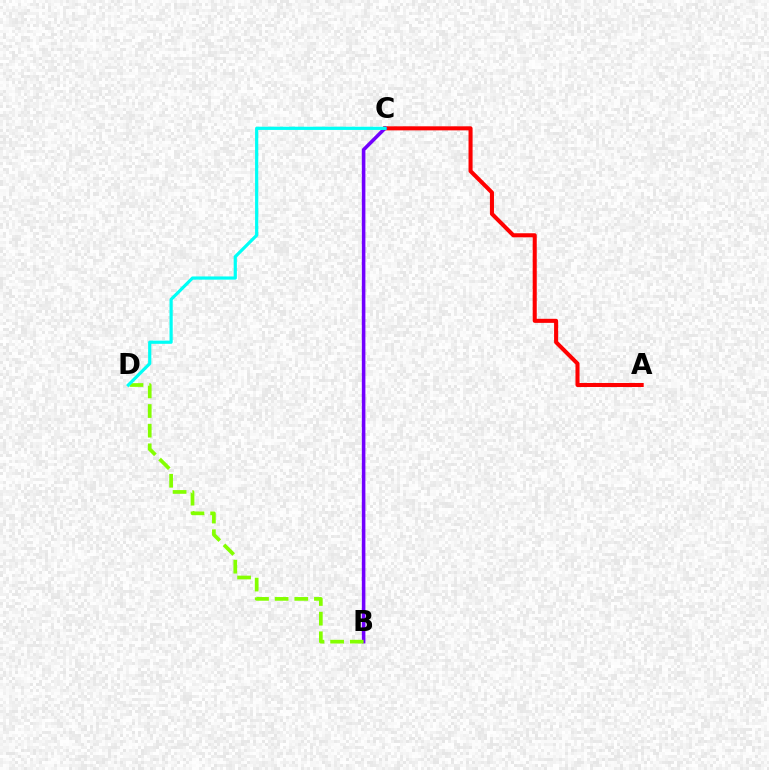{('A', 'C'): [{'color': '#ff0000', 'line_style': 'solid', 'thickness': 2.92}], ('B', 'C'): [{'color': '#7200ff', 'line_style': 'solid', 'thickness': 2.56}], ('B', 'D'): [{'color': '#84ff00', 'line_style': 'dashed', 'thickness': 2.67}], ('C', 'D'): [{'color': '#00fff6', 'line_style': 'solid', 'thickness': 2.3}]}